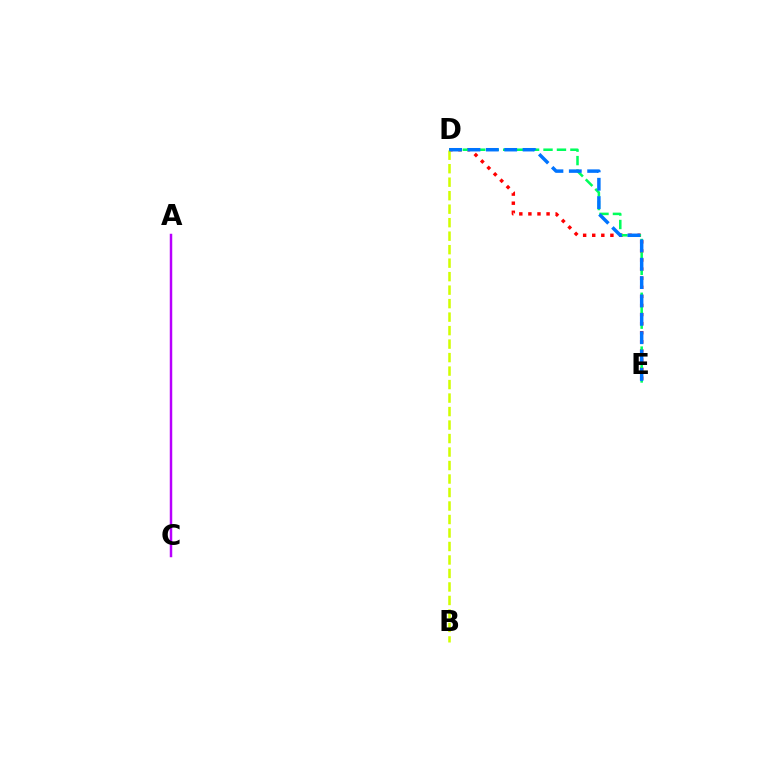{('D', 'E'): [{'color': '#ff0000', 'line_style': 'dotted', 'thickness': 2.47}, {'color': '#00ff5c', 'line_style': 'dashed', 'thickness': 1.83}, {'color': '#0074ff', 'line_style': 'dashed', 'thickness': 2.5}], ('A', 'C'): [{'color': '#b900ff', 'line_style': 'solid', 'thickness': 1.78}], ('B', 'D'): [{'color': '#d1ff00', 'line_style': 'dashed', 'thickness': 1.83}]}